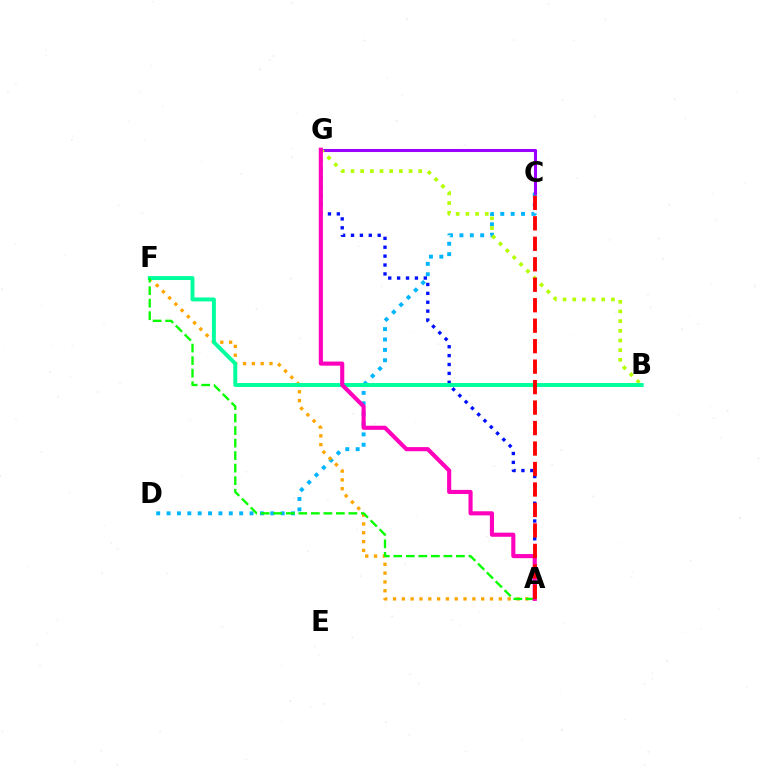{('C', 'D'): [{'color': '#00b5ff', 'line_style': 'dotted', 'thickness': 2.82}], ('C', 'G'): [{'color': '#9b00ff', 'line_style': 'solid', 'thickness': 2.2}], ('A', 'F'): [{'color': '#ffa500', 'line_style': 'dotted', 'thickness': 2.4}, {'color': '#08ff00', 'line_style': 'dashed', 'thickness': 1.7}], ('B', 'G'): [{'color': '#b3ff00', 'line_style': 'dotted', 'thickness': 2.63}], ('A', 'G'): [{'color': '#0010ff', 'line_style': 'dotted', 'thickness': 2.42}, {'color': '#ff00bd', 'line_style': 'solid', 'thickness': 2.97}], ('B', 'F'): [{'color': '#00ff9d', 'line_style': 'solid', 'thickness': 2.84}], ('A', 'C'): [{'color': '#ff0000', 'line_style': 'dashed', 'thickness': 2.78}]}